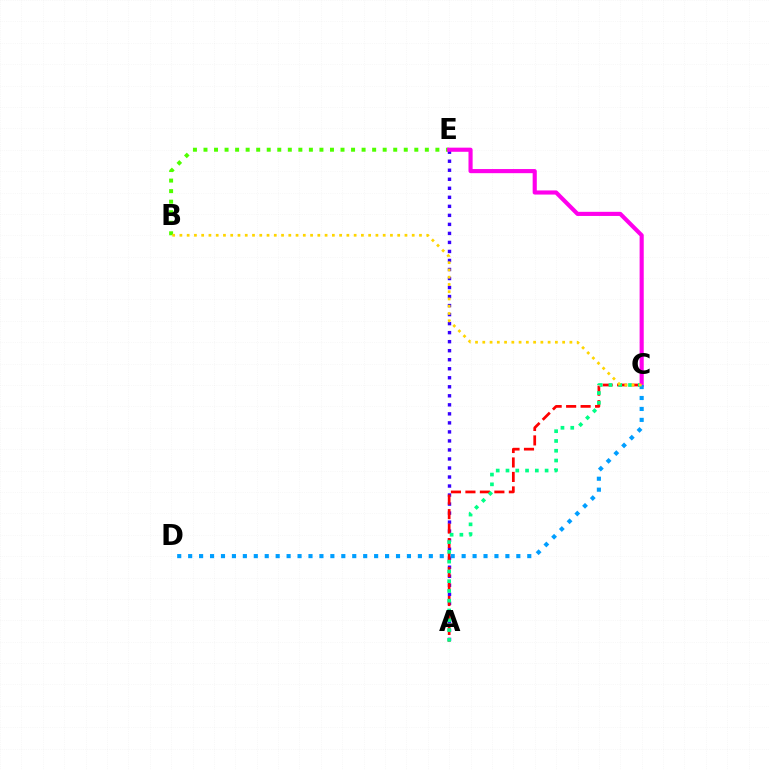{('A', 'E'): [{'color': '#3700ff', 'line_style': 'dotted', 'thickness': 2.45}], ('B', 'E'): [{'color': '#4fff00', 'line_style': 'dotted', 'thickness': 2.86}], ('A', 'C'): [{'color': '#ff0000', 'line_style': 'dashed', 'thickness': 1.97}, {'color': '#00ff86', 'line_style': 'dotted', 'thickness': 2.66}], ('C', 'E'): [{'color': '#ff00ed', 'line_style': 'solid', 'thickness': 2.97}], ('C', 'D'): [{'color': '#009eff', 'line_style': 'dotted', 'thickness': 2.97}], ('B', 'C'): [{'color': '#ffd500', 'line_style': 'dotted', 'thickness': 1.97}]}